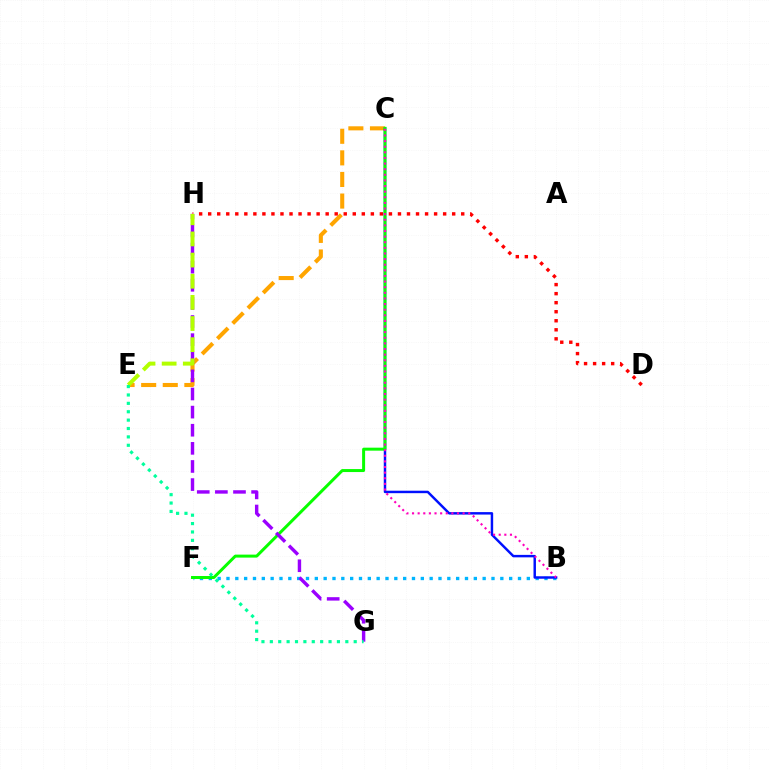{('B', 'F'): [{'color': '#00b5ff', 'line_style': 'dotted', 'thickness': 2.4}], ('C', 'E'): [{'color': '#ffa500', 'line_style': 'dashed', 'thickness': 2.93}], ('B', 'C'): [{'color': '#0010ff', 'line_style': 'solid', 'thickness': 1.77}, {'color': '#ff00bd', 'line_style': 'dotted', 'thickness': 1.53}], ('C', 'F'): [{'color': '#08ff00', 'line_style': 'solid', 'thickness': 2.15}], ('D', 'H'): [{'color': '#ff0000', 'line_style': 'dotted', 'thickness': 2.46}], ('G', 'H'): [{'color': '#9b00ff', 'line_style': 'dashed', 'thickness': 2.46}], ('E', 'H'): [{'color': '#b3ff00', 'line_style': 'dashed', 'thickness': 2.87}], ('E', 'G'): [{'color': '#00ff9d', 'line_style': 'dotted', 'thickness': 2.28}]}